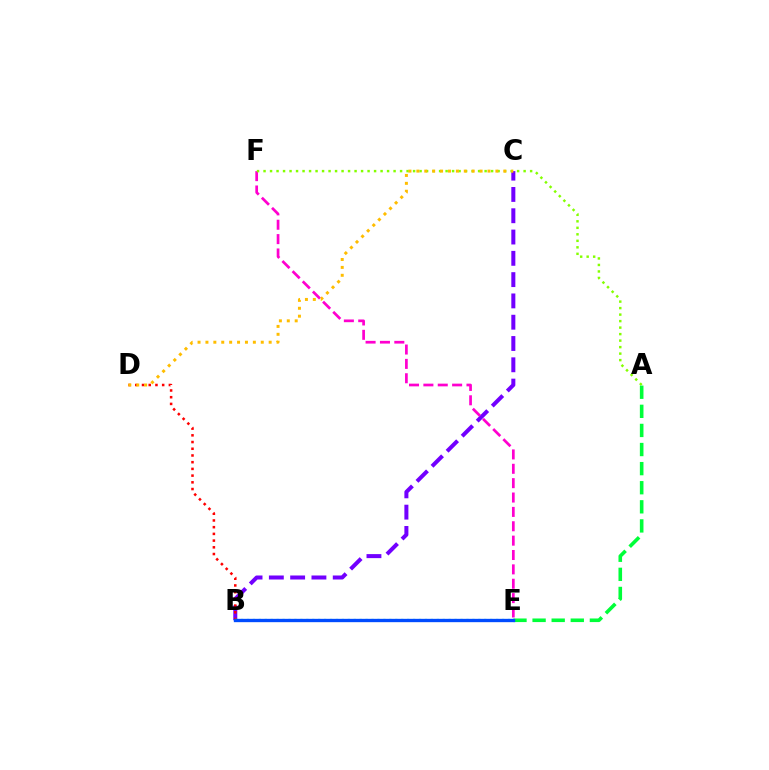{('B', 'C'): [{'color': '#7200ff', 'line_style': 'dashed', 'thickness': 2.89}], ('E', 'F'): [{'color': '#ff00cf', 'line_style': 'dashed', 'thickness': 1.95}], ('B', 'D'): [{'color': '#ff0000', 'line_style': 'dotted', 'thickness': 1.82}], ('A', 'F'): [{'color': '#84ff00', 'line_style': 'dotted', 'thickness': 1.77}], ('C', 'D'): [{'color': '#ffbd00', 'line_style': 'dotted', 'thickness': 2.15}], ('A', 'E'): [{'color': '#00ff39', 'line_style': 'dashed', 'thickness': 2.59}], ('B', 'E'): [{'color': '#00fff6', 'line_style': 'dotted', 'thickness': 1.61}, {'color': '#004bff', 'line_style': 'solid', 'thickness': 2.4}]}